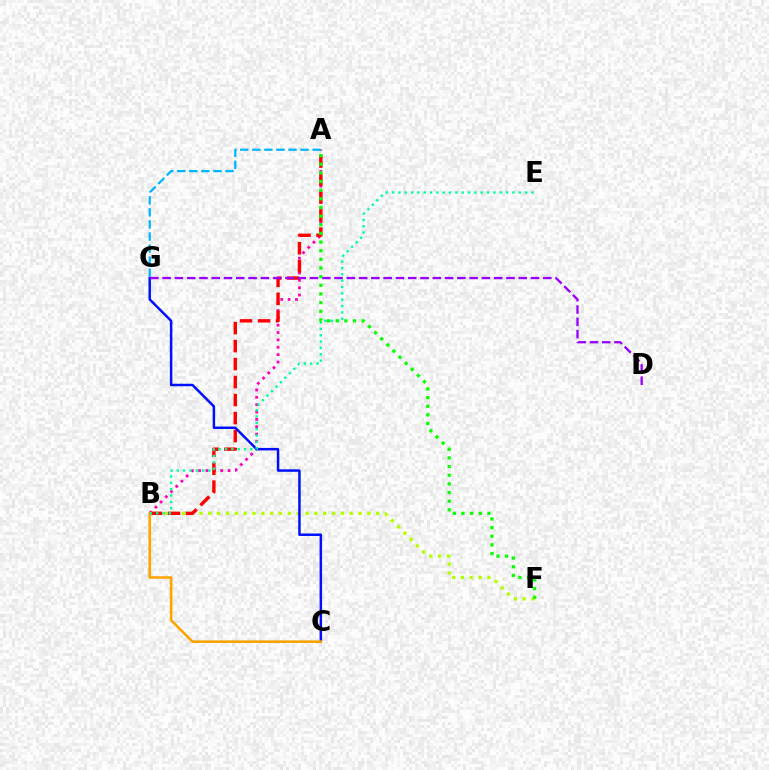{('B', 'F'): [{'color': '#b3ff00', 'line_style': 'dotted', 'thickness': 2.4}], ('A', 'B'): [{'color': '#ff00bd', 'line_style': 'dotted', 'thickness': 2.0}, {'color': '#ff0000', 'line_style': 'dashed', 'thickness': 2.45}], ('C', 'G'): [{'color': '#0010ff', 'line_style': 'solid', 'thickness': 1.79}], ('A', 'G'): [{'color': '#00b5ff', 'line_style': 'dashed', 'thickness': 1.64}], ('B', 'C'): [{'color': '#ffa500', 'line_style': 'solid', 'thickness': 1.88}], ('D', 'G'): [{'color': '#9b00ff', 'line_style': 'dashed', 'thickness': 1.67}], ('B', 'E'): [{'color': '#00ff9d', 'line_style': 'dotted', 'thickness': 1.72}], ('A', 'F'): [{'color': '#08ff00', 'line_style': 'dotted', 'thickness': 2.35}]}